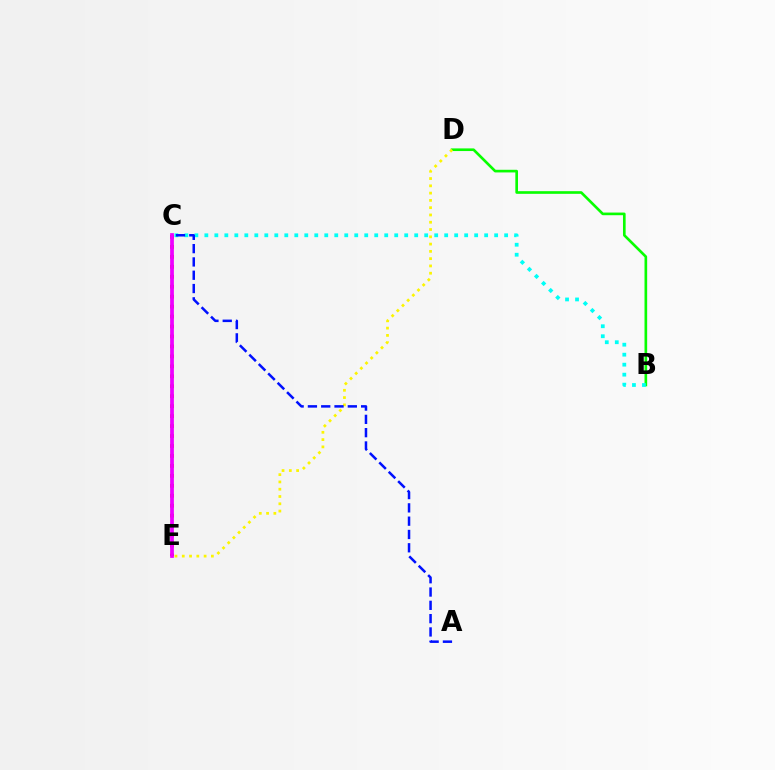{('B', 'D'): [{'color': '#08ff00', 'line_style': 'solid', 'thickness': 1.91}], ('C', 'E'): [{'color': '#ff0000', 'line_style': 'dotted', 'thickness': 2.71}, {'color': '#ee00ff', 'line_style': 'solid', 'thickness': 2.69}], ('D', 'E'): [{'color': '#fcf500', 'line_style': 'dotted', 'thickness': 1.98}], ('B', 'C'): [{'color': '#00fff6', 'line_style': 'dotted', 'thickness': 2.72}], ('A', 'C'): [{'color': '#0010ff', 'line_style': 'dashed', 'thickness': 1.81}]}